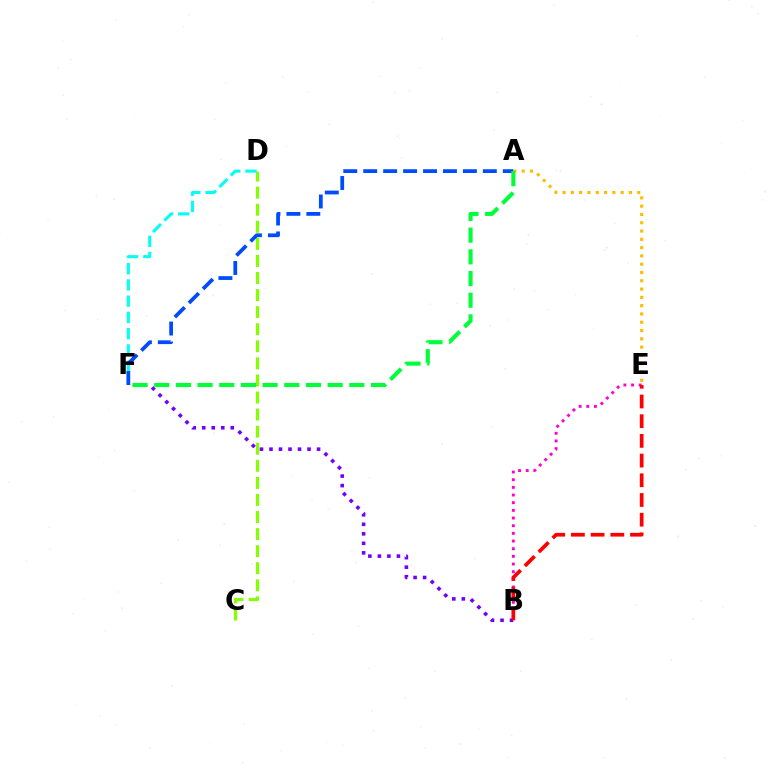{('B', 'E'): [{'color': '#ff00cf', 'line_style': 'dotted', 'thickness': 2.08}, {'color': '#ff0000', 'line_style': 'dashed', 'thickness': 2.68}], ('C', 'D'): [{'color': '#84ff00', 'line_style': 'dashed', 'thickness': 2.32}], ('B', 'F'): [{'color': '#7200ff', 'line_style': 'dotted', 'thickness': 2.59}], ('D', 'F'): [{'color': '#00fff6', 'line_style': 'dashed', 'thickness': 2.21}], ('A', 'E'): [{'color': '#ffbd00', 'line_style': 'dotted', 'thickness': 2.25}], ('A', 'F'): [{'color': '#004bff', 'line_style': 'dashed', 'thickness': 2.71}, {'color': '#00ff39', 'line_style': 'dashed', 'thickness': 2.95}]}